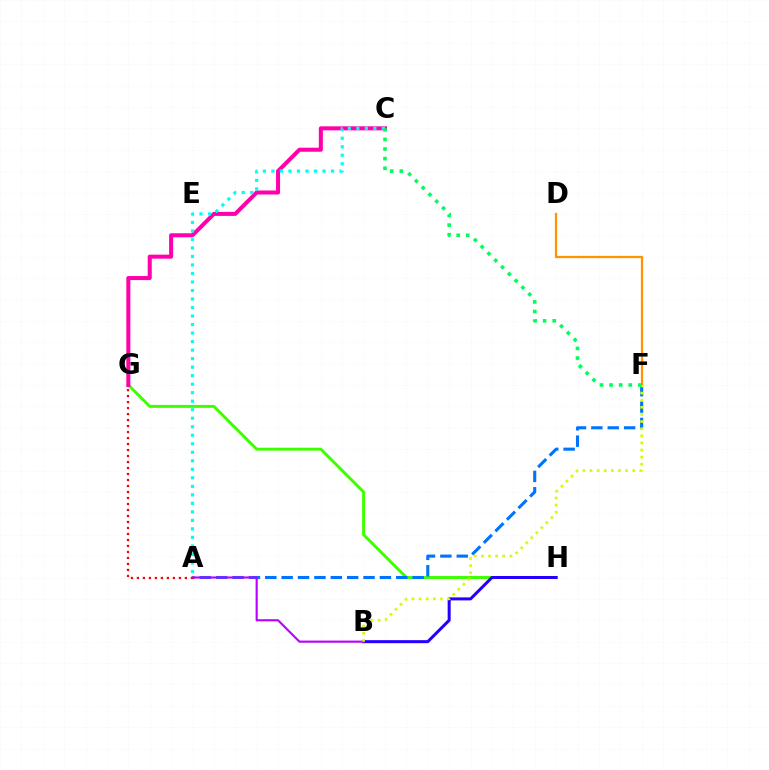{('G', 'H'): [{'color': '#3dff00', 'line_style': 'solid', 'thickness': 2.12}], ('D', 'F'): [{'color': '#ff9400', 'line_style': 'solid', 'thickness': 1.63}], ('C', 'G'): [{'color': '#ff00ac', 'line_style': 'solid', 'thickness': 2.91}], ('A', 'F'): [{'color': '#0074ff', 'line_style': 'dashed', 'thickness': 2.22}], ('B', 'H'): [{'color': '#2500ff', 'line_style': 'solid', 'thickness': 2.18}], ('A', 'B'): [{'color': '#b900ff', 'line_style': 'solid', 'thickness': 1.53}], ('A', 'G'): [{'color': '#ff0000', 'line_style': 'dotted', 'thickness': 1.63}], ('B', 'F'): [{'color': '#d1ff00', 'line_style': 'dotted', 'thickness': 1.93}], ('A', 'C'): [{'color': '#00fff6', 'line_style': 'dotted', 'thickness': 2.31}], ('C', 'F'): [{'color': '#00ff5c', 'line_style': 'dotted', 'thickness': 2.61}]}